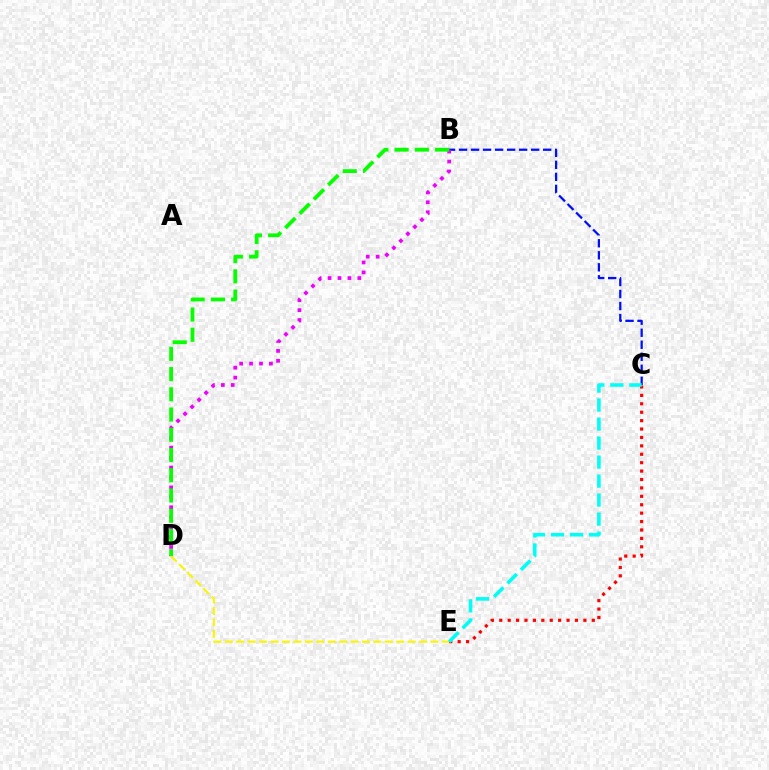{('C', 'E'): [{'color': '#ff0000', 'line_style': 'dotted', 'thickness': 2.29}, {'color': '#00fff6', 'line_style': 'dashed', 'thickness': 2.58}], ('B', 'C'): [{'color': '#0010ff', 'line_style': 'dashed', 'thickness': 1.63}], ('B', 'D'): [{'color': '#ee00ff', 'line_style': 'dotted', 'thickness': 2.7}, {'color': '#08ff00', 'line_style': 'dashed', 'thickness': 2.75}], ('D', 'E'): [{'color': '#fcf500', 'line_style': 'dashed', 'thickness': 1.55}]}